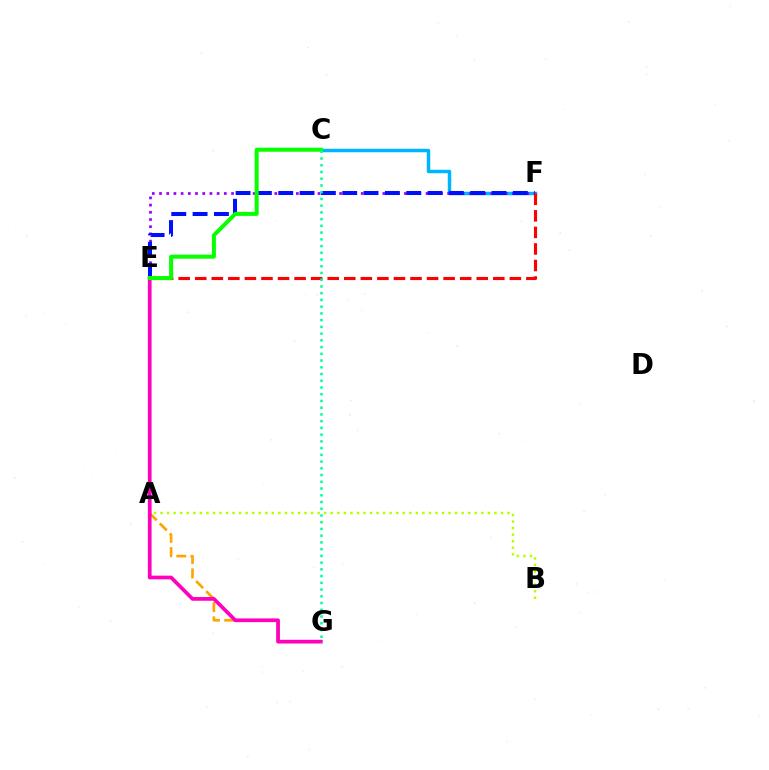{('C', 'F'): [{'color': '#00b5ff', 'line_style': 'solid', 'thickness': 2.5}], ('E', 'F'): [{'color': '#9b00ff', 'line_style': 'dotted', 'thickness': 1.96}, {'color': '#0010ff', 'line_style': 'dashed', 'thickness': 2.9}, {'color': '#ff0000', 'line_style': 'dashed', 'thickness': 2.25}], ('A', 'G'): [{'color': '#ffa500', 'line_style': 'dashed', 'thickness': 1.93}], ('E', 'G'): [{'color': '#ff00bd', 'line_style': 'solid', 'thickness': 2.68}], ('C', 'E'): [{'color': '#08ff00', 'line_style': 'solid', 'thickness': 2.9}], ('A', 'B'): [{'color': '#b3ff00', 'line_style': 'dotted', 'thickness': 1.78}], ('C', 'G'): [{'color': '#00ff9d', 'line_style': 'dotted', 'thickness': 1.83}]}